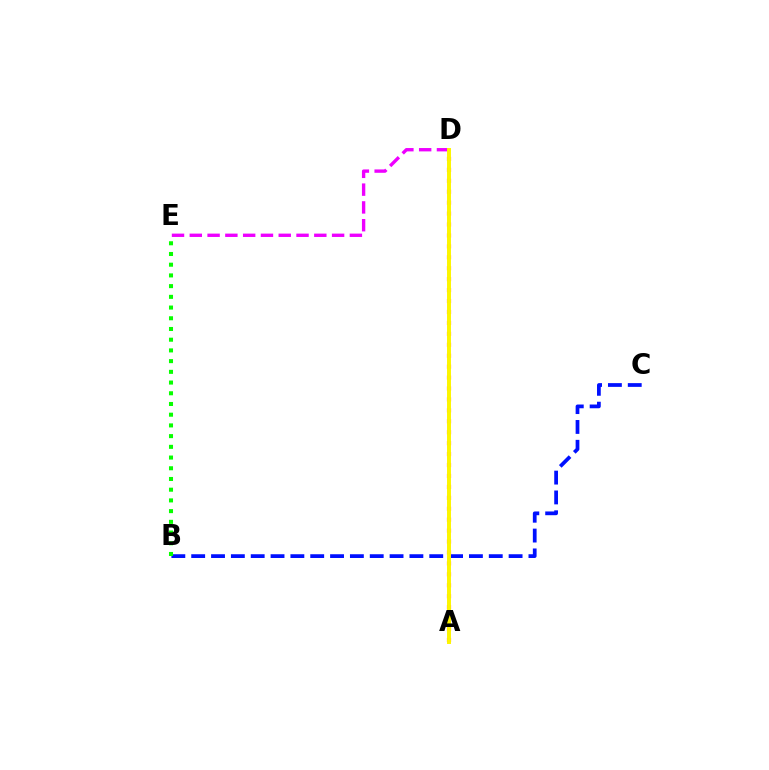{('D', 'E'): [{'color': '#ee00ff', 'line_style': 'dashed', 'thickness': 2.42}], ('B', 'C'): [{'color': '#0010ff', 'line_style': 'dashed', 'thickness': 2.69}], ('A', 'D'): [{'color': '#00fff6', 'line_style': 'dotted', 'thickness': 1.51}, {'color': '#ff0000', 'line_style': 'dotted', 'thickness': 2.97}, {'color': '#fcf500', 'line_style': 'solid', 'thickness': 2.84}], ('B', 'E'): [{'color': '#08ff00', 'line_style': 'dotted', 'thickness': 2.91}]}